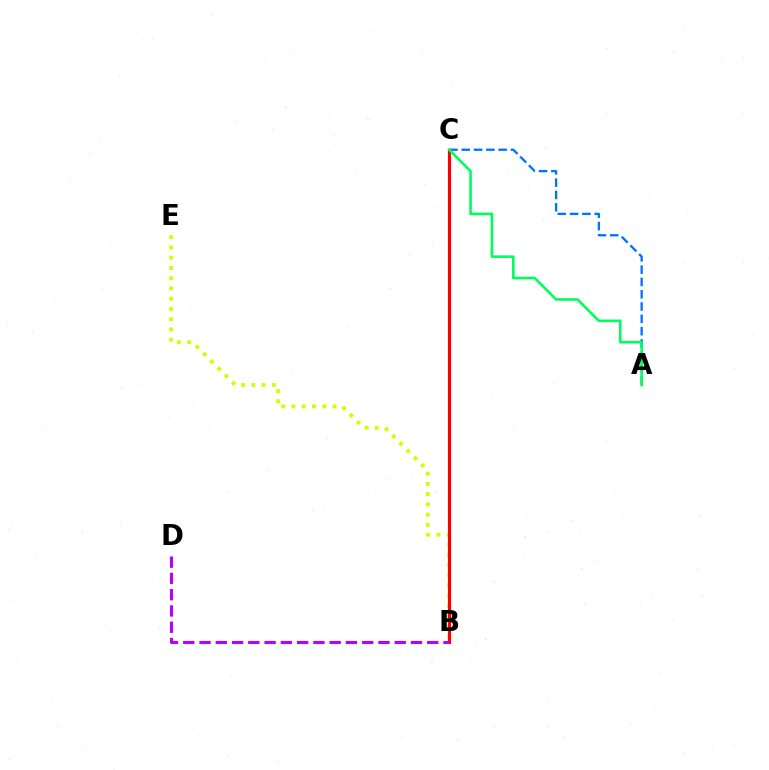{('B', 'E'): [{'color': '#d1ff00', 'line_style': 'dotted', 'thickness': 2.78}], ('B', 'C'): [{'color': '#ff0000', 'line_style': 'solid', 'thickness': 2.26}], ('A', 'C'): [{'color': '#0074ff', 'line_style': 'dashed', 'thickness': 1.67}, {'color': '#00ff5c', 'line_style': 'solid', 'thickness': 1.88}], ('B', 'D'): [{'color': '#b900ff', 'line_style': 'dashed', 'thickness': 2.21}]}